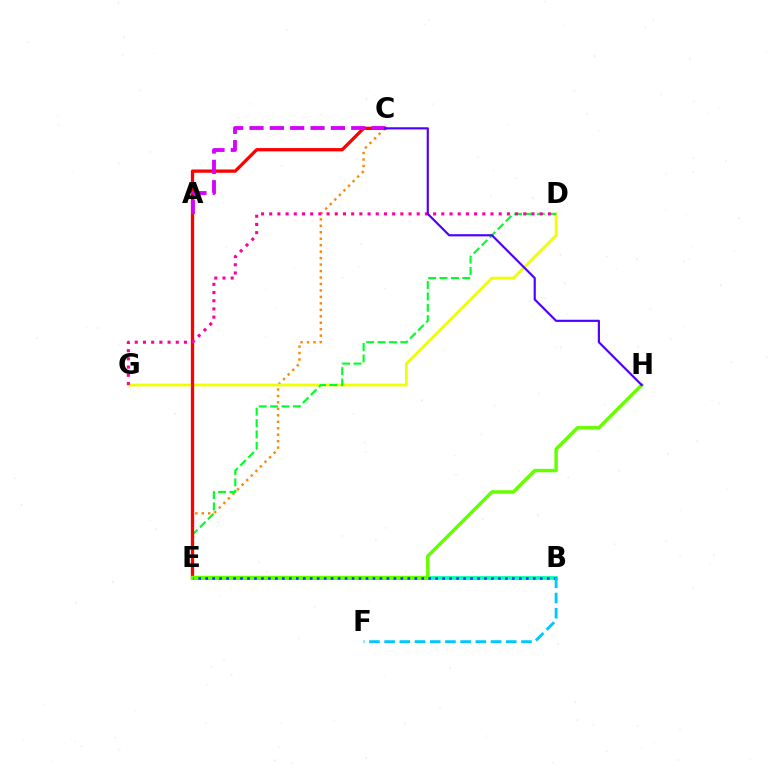{('B', 'E'): [{'color': '#00ffaf', 'line_style': 'solid', 'thickness': 2.68}, {'color': '#003fff', 'line_style': 'dotted', 'thickness': 1.89}], ('C', 'E'): [{'color': '#ff8800', 'line_style': 'dotted', 'thickness': 1.76}, {'color': '#ff0000', 'line_style': 'solid', 'thickness': 2.36}], ('D', 'G'): [{'color': '#eeff00', 'line_style': 'solid', 'thickness': 1.97}, {'color': '#ff00a0', 'line_style': 'dotted', 'thickness': 2.23}], ('D', 'E'): [{'color': '#00ff27', 'line_style': 'dashed', 'thickness': 1.54}], ('E', 'H'): [{'color': '#66ff00', 'line_style': 'solid', 'thickness': 2.48}], ('A', 'C'): [{'color': '#d600ff', 'line_style': 'dashed', 'thickness': 2.76}], ('B', 'F'): [{'color': '#00c7ff', 'line_style': 'dashed', 'thickness': 2.07}], ('C', 'H'): [{'color': '#4f00ff', 'line_style': 'solid', 'thickness': 1.56}]}